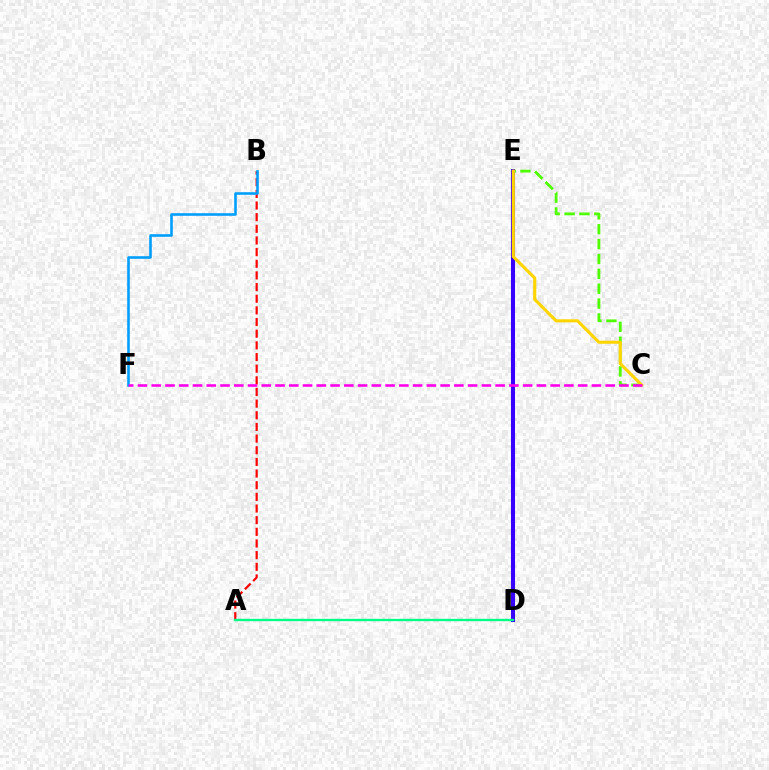{('A', 'B'): [{'color': '#ff0000', 'line_style': 'dashed', 'thickness': 1.58}], ('C', 'E'): [{'color': '#4fff00', 'line_style': 'dashed', 'thickness': 2.02}, {'color': '#ffd500', 'line_style': 'solid', 'thickness': 2.23}], ('D', 'E'): [{'color': '#3700ff', 'line_style': 'solid', 'thickness': 2.94}], ('B', 'F'): [{'color': '#009eff', 'line_style': 'solid', 'thickness': 1.87}], ('C', 'F'): [{'color': '#ff00ed', 'line_style': 'dashed', 'thickness': 1.87}], ('A', 'D'): [{'color': '#00ff86', 'line_style': 'solid', 'thickness': 1.69}]}